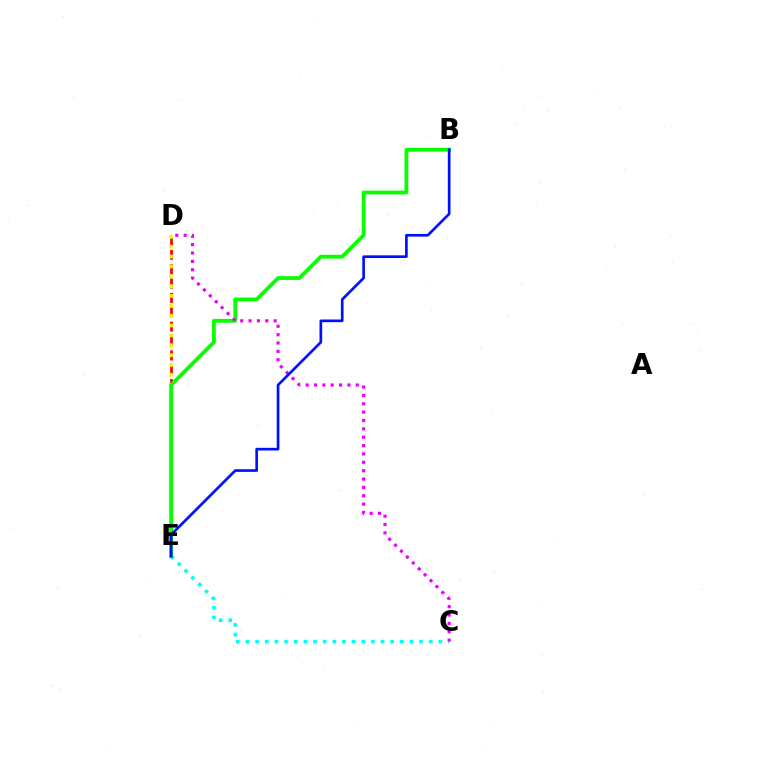{('D', 'E'): [{'color': '#ff0000', 'line_style': 'dashed', 'thickness': 1.95}, {'color': '#fcf500', 'line_style': 'dotted', 'thickness': 2.68}], ('C', 'E'): [{'color': '#00fff6', 'line_style': 'dotted', 'thickness': 2.62}], ('B', 'E'): [{'color': '#08ff00', 'line_style': 'solid', 'thickness': 2.74}, {'color': '#0010ff', 'line_style': 'solid', 'thickness': 1.93}], ('C', 'D'): [{'color': '#ee00ff', 'line_style': 'dotted', 'thickness': 2.27}]}